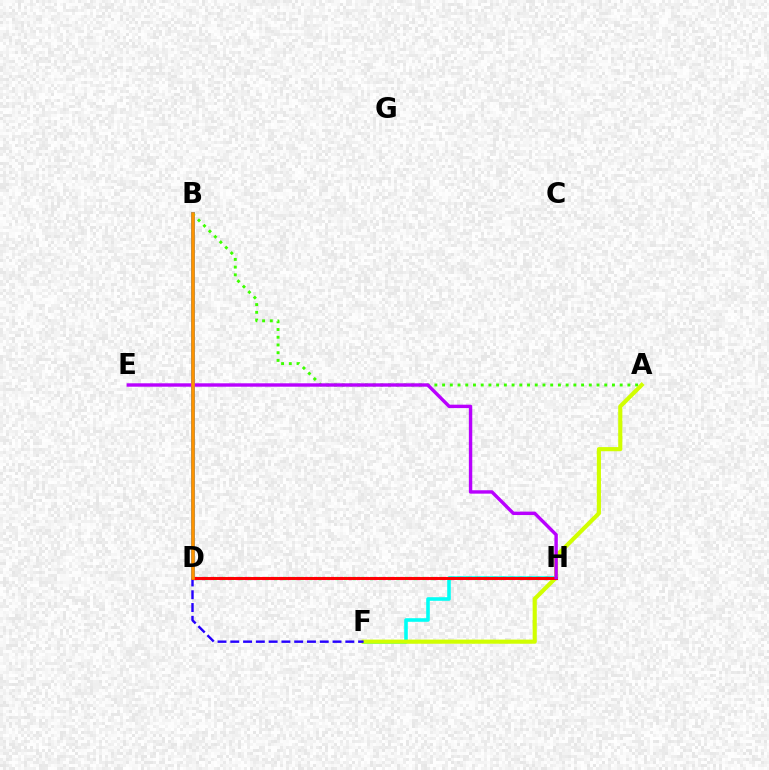{('B', 'D'): [{'color': '#0074ff', 'line_style': 'solid', 'thickness': 2.68}, {'color': '#ff9400', 'line_style': 'solid', 'thickness': 2.55}], ('F', 'H'): [{'color': '#00fff6', 'line_style': 'solid', 'thickness': 2.59}], ('D', 'H'): [{'color': '#00ff5c', 'line_style': 'dotted', 'thickness': 2.37}, {'color': '#ff00ac', 'line_style': 'dotted', 'thickness': 2.34}, {'color': '#ff0000', 'line_style': 'solid', 'thickness': 2.12}], ('A', 'B'): [{'color': '#3dff00', 'line_style': 'dotted', 'thickness': 2.1}], ('A', 'F'): [{'color': '#d1ff00', 'line_style': 'solid', 'thickness': 2.98}], ('D', 'F'): [{'color': '#2500ff', 'line_style': 'dashed', 'thickness': 1.74}], ('E', 'H'): [{'color': '#b900ff', 'line_style': 'solid', 'thickness': 2.45}]}